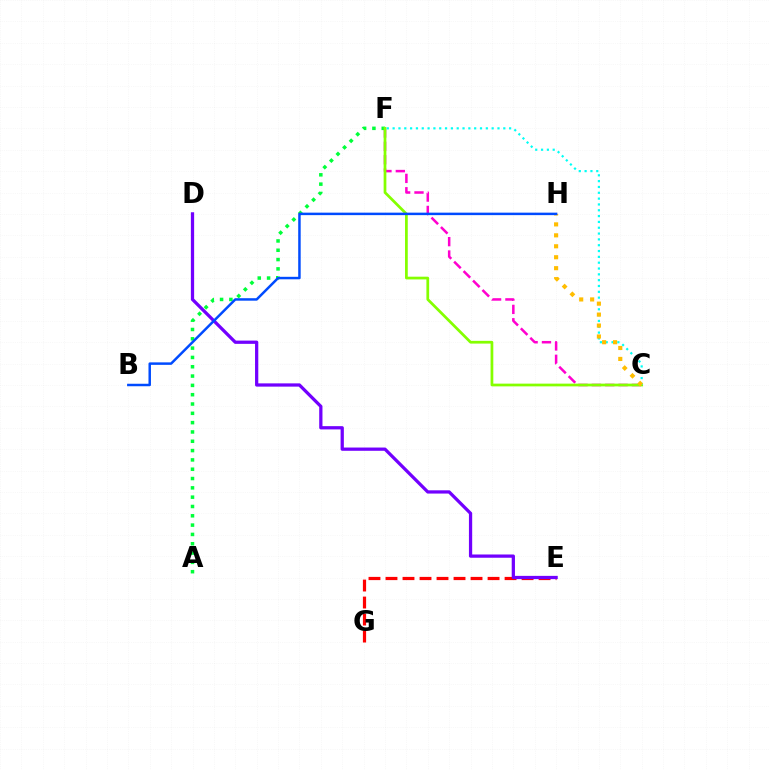{('E', 'G'): [{'color': '#ff0000', 'line_style': 'dashed', 'thickness': 2.31}], ('C', 'F'): [{'color': '#ff00cf', 'line_style': 'dashed', 'thickness': 1.81}, {'color': '#84ff00', 'line_style': 'solid', 'thickness': 1.97}, {'color': '#00fff6', 'line_style': 'dotted', 'thickness': 1.58}], ('A', 'F'): [{'color': '#00ff39', 'line_style': 'dotted', 'thickness': 2.53}], ('D', 'E'): [{'color': '#7200ff', 'line_style': 'solid', 'thickness': 2.34}], ('C', 'H'): [{'color': '#ffbd00', 'line_style': 'dotted', 'thickness': 2.98}], ('B', 'H'): [{'color': '#004bff', 'line_style': 'solid', 'thickness': 1.79}]}